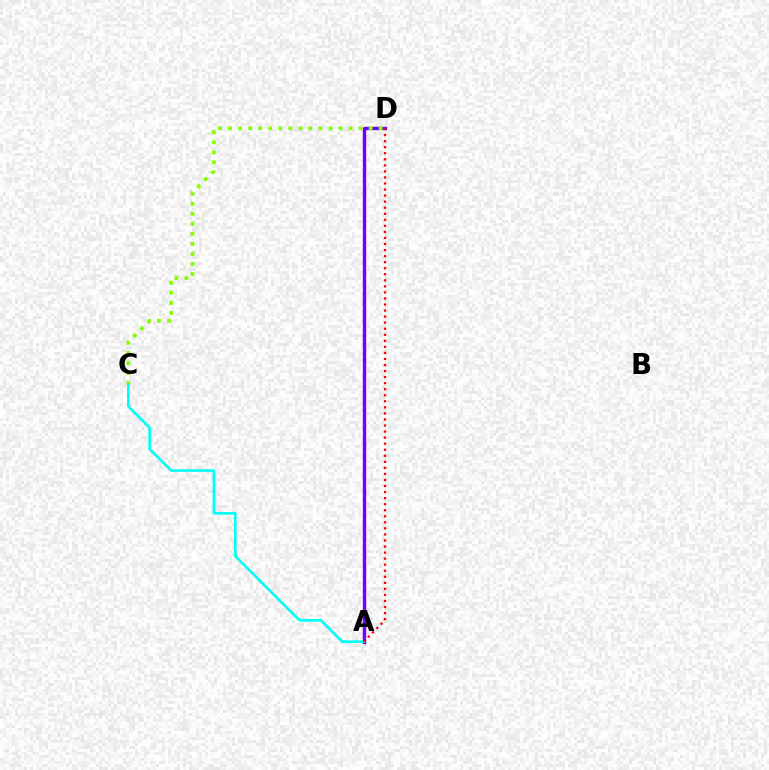{('A', 'D'): [{'color': '#7200ff', 'line_style': 'solid', 'thickness': 2.44}, {'color': '#ff0000', 'line_style': 'dotted', 'thickness': 1.64}], ('C', 'D'): [{'color': '#84ff00', 'line_style': 'dotted', 'thickness': 2.73}], ('A', 'C'): [{'color': '#00fff6', 'line_style': 'solid', 'thickness': 1.9}]}